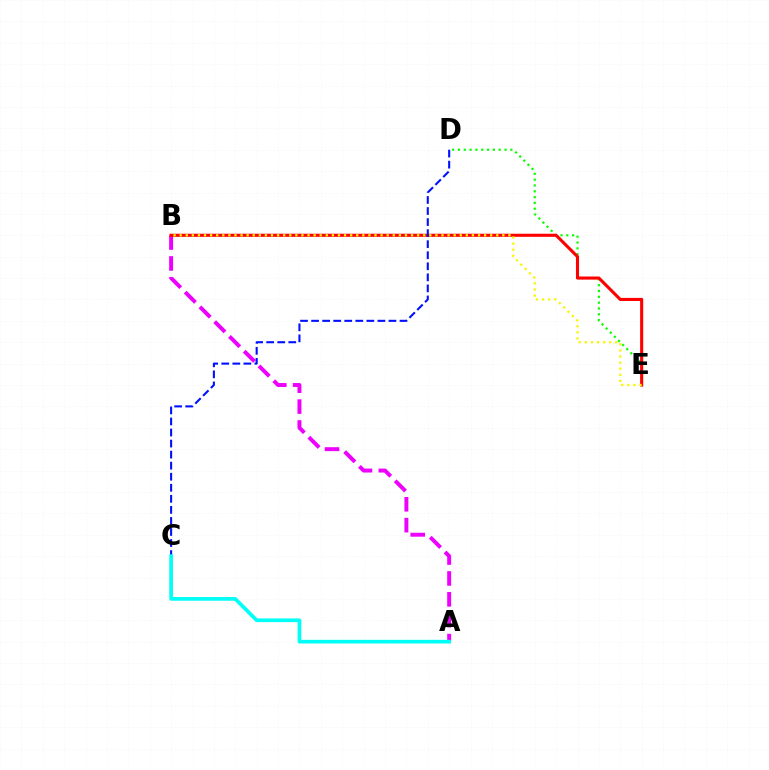{('A', 'B'): [{'color': '#ee00ff', 'line_style': 'dashed', 'thickness': 2.84}], ('D', 'E'): [{'color': '#08ff00', 'line_style': 'dotted', 'thickness': 1.58}], ('B', 'E'): [{'color': '#ff0000', 'line_style': 'solid', 'thickness': 2.23}, {'color': '#fcf500', 'line_style': 'dotted', 'thickness': 1.65}], ('C', 'D'): [{'color': '#0010ff', 'line_style': 'dashed', 'thickness': 1.5}], ('A', 'C'): [{'color': '#00fff6', 'line_style': 'solid', 'thickness': 2.65}]}